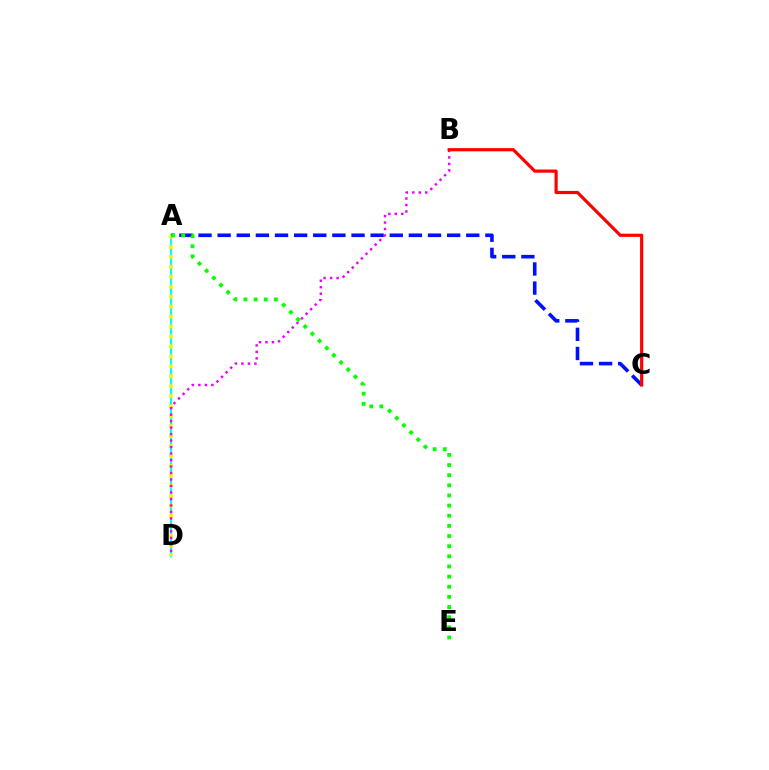{('A', 'D'): [{'color': '#00fff6', 'line_style': 'solid', 'thickness': 1.54}, {'color': '#fcf500', 'line_style': 'dotted', 'thickness': 2.71}], ('A', 'C'): [{'color': '#0010ff', 'line_style': 'dashed', 'thickness': 2.6}], ('B', 'D'): [{'color': '#ee00ff', 'line_style': 'dotted', 'thickness': 1.76}], ('B', 'C'): [{'color': '#ff0000', 'line_style': 'solid', 'thickness': 2.29}], ('A', 'E'): [{'color': '#08ff00', 'line_style': 'dotted', 'thickness': 2.76}]}